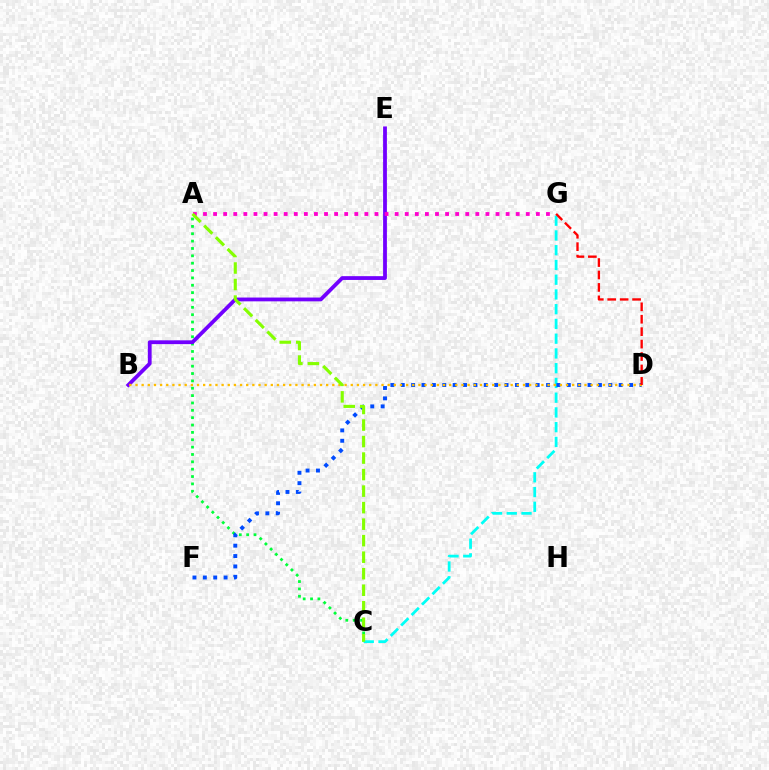{('A', 'C'): [{'color': '#00ff39', 'line_style': 'dotted', 'thickness': 2.0}, {'color': '#84ff00', 'line_style': 'dashed', 'thickness': 2.24}], ('B', 'E'): [{'color': '#7200ff', 'line_style': 'solid', 'thickness': 2.73}], ('C', 'G'): [{'color': '#00fff6', 'line_style': 'dashed', 'thickness': 2.0}], ('D', 'F'): [{'color': '#004bff', 'line_style': 'dotted', 'thickness': 2.82}], ('B', 'D'): [{'color': '#ffbd00', 'line_style': 'dotted', 'thickness': 1.67}], ('A', 'G'): [{'color': '#ff00cf', 'line_style': 'dotted', 'thickness': 2.74}], ('D', 'G'): [{'color': '#ff0000', 'line_style': 'dashed', 'thickness': 1.69}]}